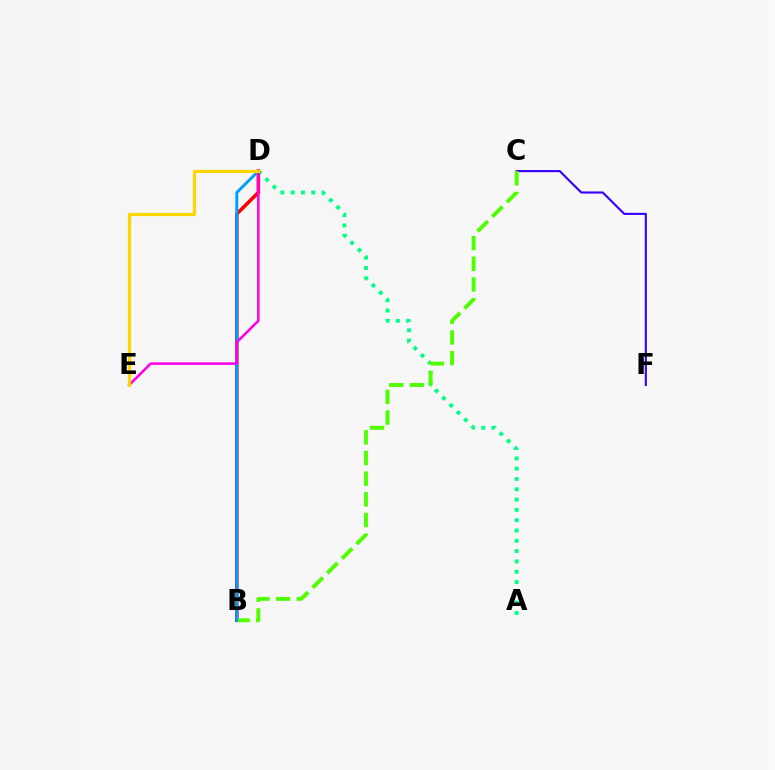{('C', 'F'): [{'color': '#3700ff', 'line_style': 'solid', 'thickness': 1.53}], ('A', 'D'): [{'color': '#00ff86', 'line_style': 'dotted', 'thickness': 2.8}], ('B', 'D'): [{'color': '#ff0000', 'line_style': 'solid', 'thickness': 2.55}, {'color': '#009eff', 'line_style': 'solid', 'thickness': 2.11}], ('B', 'C'): [{'color': '#4fff00', 'line_style': 'dashed', 'thickness': 2.81}], ('D', 'E'): [{'color': '#ff00ed', 'line_style': 'solid', 'thickness': 1.85}, {'color': '#ffd500', 'line_style': 'solid', 'thickness': 2.32}]}